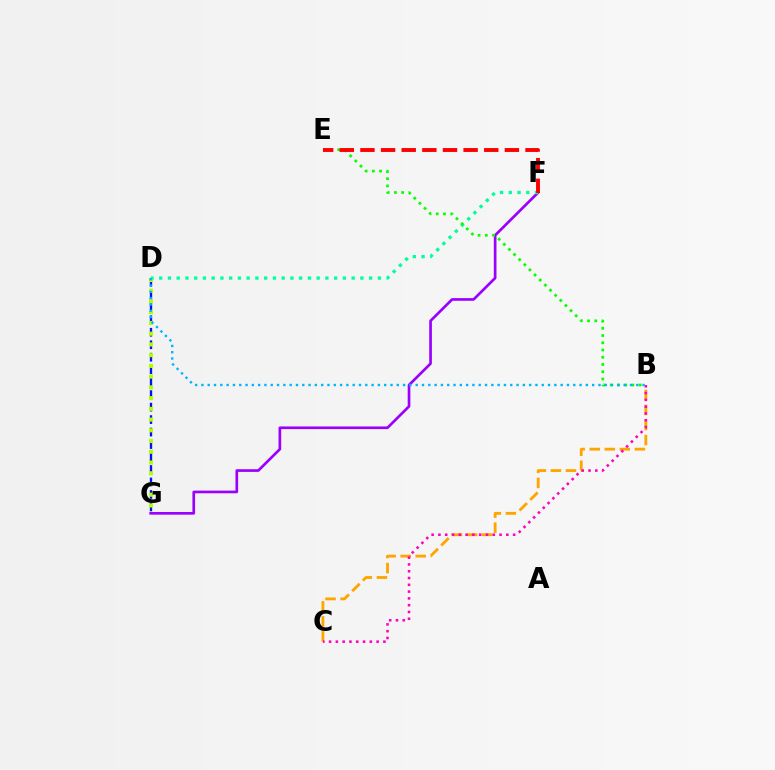{('B', 'C'): [{'color': '#ffa500', 'line_style': 'dashed', 'thickness': 2.04}, {'color': '#ff00bd', 'line_style': 'dotted', 'thickness': 1.85}], ('D', 'G'): [{'color': '#0010ff', 'line_style': 'dashed', 'thickness': 1.69}, {'color': '#b3ff00', 'line_style': 'dotted', 'thickness': 2.92}], ('F', 'G'): [{'color': '#9b00ff', 'line_style': 'solid', 'thickness': 1.92}], ('D', 'F'): [{'color': '#00ff9d', 'line_style': 'dotted', 'thickness': 2.38}], ('B', 'E'): [{'color': '#08ff00', 'line_style': 'dotted', 'thickness': 1.97}], ('E', 'F'): [{'color': '#ff0000', 'line_style': 'dashed', 'thickness': 2.8}], ('B', 'D'): [{'color': '#00b5ff', 'line_style': 'dotted', 'thickness': 1.71}]}